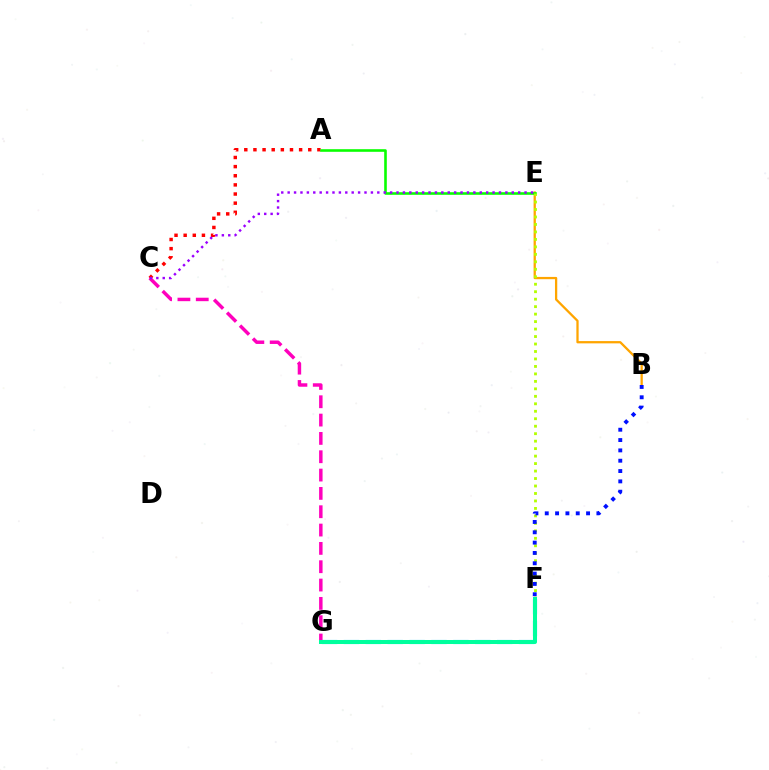{('C', 'G'): [{'color': '#ff00bd', 'line_style': 'dashed', 'thickness': 2.49}], ('F', 'G'): [{'color': '#00b5ff', 'line_style': 'dashed', 'thickness': 2.97}, {'color': '#00ff9d', 'line_style': 'solid', 'thickness': 2.89}], ('A', 'C'): [{'color': '#ff0000', 'line_style': 'dotted', 'thickness': 2.48}], ('B', 'E'): [{'color': '#ffa500', 'line_style': 'solid', 'thickness': 1.64}], ('A', 'E'): [{'color': '#08ff00', 'line_style': 'solid', 'thickness': 1.87}], ('E', 'F'): [{'color': '#b3ff00', 'line_style': 'dotted', 'thickness': 2.03}], ('C', 'E'): [{'color': '#9b00ff', 'line_style': 'dotted', 'thickness': 1.74}], ('B', 'F'): [{'color': '#0010ff', 'line_style': 'dotted', 'thickness': 2.81}]}